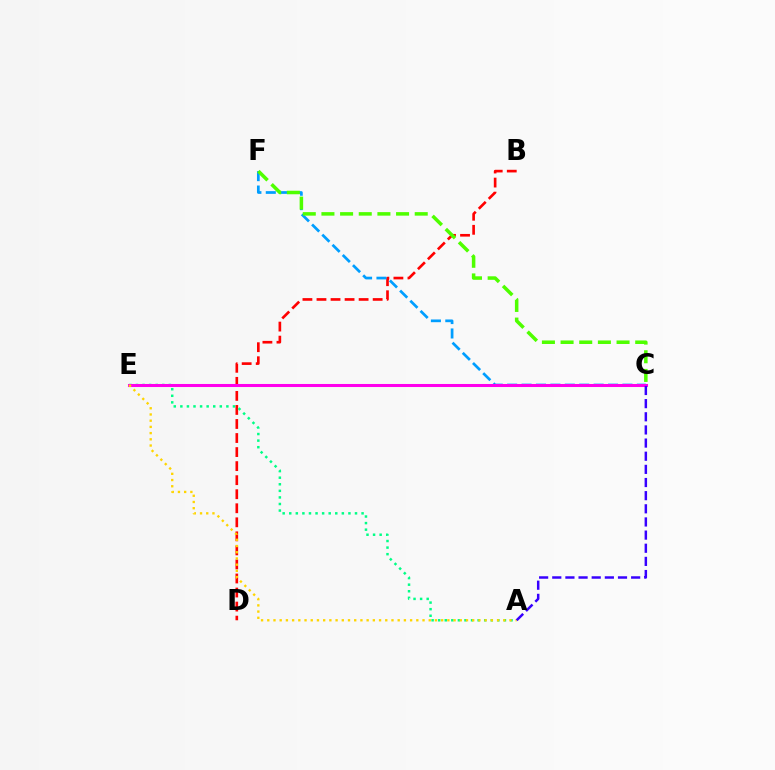{('B', 'D'): [{'color': '#ff0000', 'line_style': 'dashed', 'thickness': 1.91}], ('A', 'E'): [{'color': '#00ff86', 'line_style': 'dotted', 'thickness': 1.79}, {'color': '#ffd500', 'line_style': 'dotted', 'thickness': 1.69}], ('C', 'F'): [{'color': '#009eff', 'line_style': 'dashed', 'thickness': 1.96}, {'color': '#4fff00', 'line_style': 'dashed', 'thickness': 2.53}], ('C', 'E'): [{'color': '#ff00ed', 'line_style': 'solid', 'thickness': 2.19}], ('A', 'C'): [{'color': '#3700ff', 'line_style': 'dashed', 'thickness': 1.79}]}